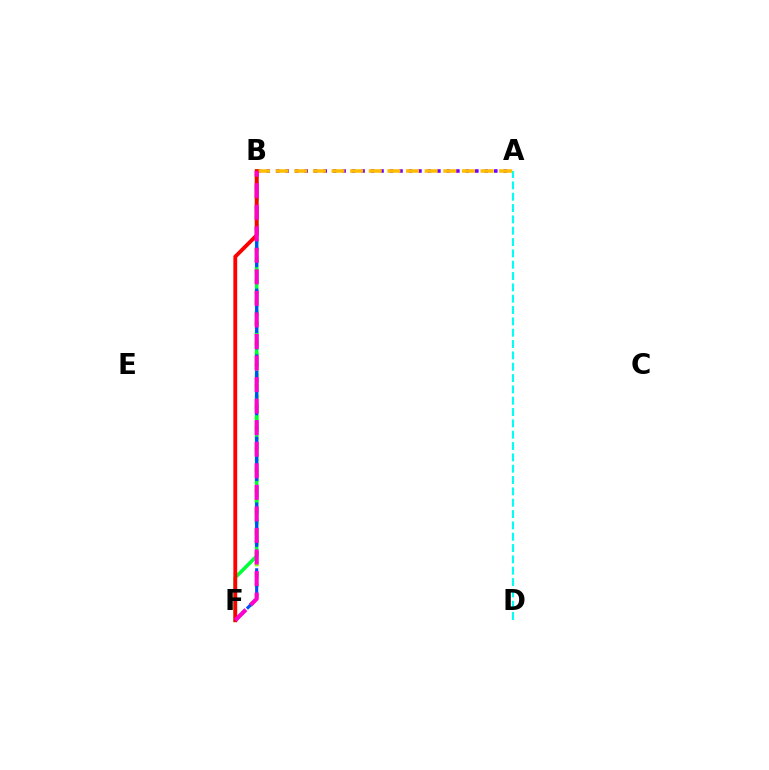{('B', 'F'): [{'color': '#84ff00', 'line_style': 'dotted', 'thickness': 2.85}, {'color': '#00ff39', 'line_style': 'solid', 'thickness': 2.58}, {'color': '#004bff', 'line_style': 'dashed', 'thickness': 2.24}, {'color': '#ff0000', 'line_style': 'solid', 'thickness': 2.75}, {'color': '#ff00cf', 'line_style': 'dashed', 'thickness': 2.93}], ('A', 'B'): [{'color': '#7200ff', 'line_style': 'dotted', 'thickness': 2.58}, {'color': '#ffbd00', 'line_style': 'dashed', 'thickness': 2.53}], ('A', 'D'): [{'color': '#00fff6', 'line_style': 'dashed', 'thickness': 1.54}]}